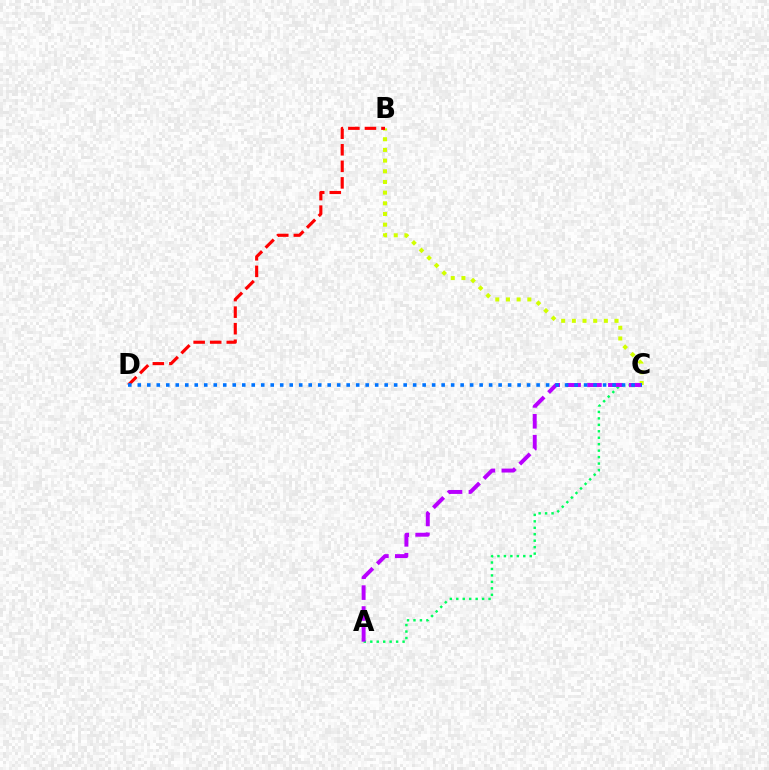{('A', 'C'): [{'color': '#00ff5c', 'line_style': 'dotted', 'thickness': 1.75}, {'color': '#b900ff', 'line_style': 'dashed', 'thickness': 2.84}], ('B', 'C'): [{'color': '#d1ff00', 'line_style': 'dotted', 'thickness': 2.9}], ('B', 'D'): [{'color': '#ff0000', 'line_style': 'dashed', 'thickness': 2.25}], ('C', 'D'): [{'color': '#0074ff', 'line_style': 'dotted', 'thickness': 2.58}]}